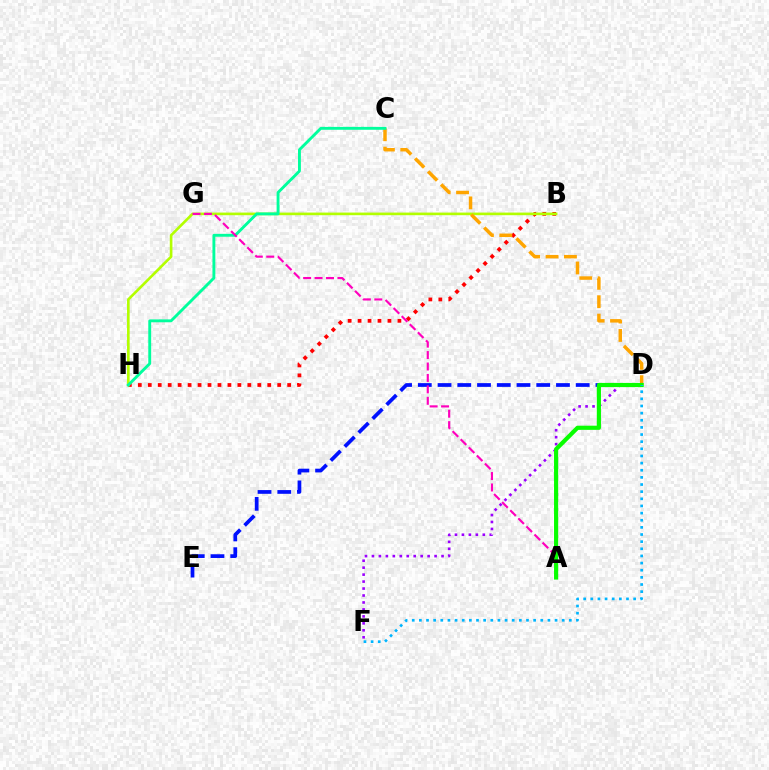{('B', 'H'): [{'color': '#ff0000', 'line_style': 'dotted', 'thickness': 2.71}, {'color': '#b3ff00', 'line_style': 'solid', 'thickness': 1.89}], ('D', 'E'): [{'color': '#0010ff', 'line_style': 'dashed', 'thickness': 2.68}], ('C', 'D'): [{'color': '#ffa500', 'line_style': 'dashed', 'thickness': 2.5}], ('C', 'H'): [{'color': '#00ff9d', 'line_style': 'solid', 'thickness': 2.07}], ('A', 'G'): [{'color': '#ff00bd', 'line_style': 'dashed', 'thickness': 1.55}], ('D', 'F'): [{'color': '#9b00ff', 'line_style': 'dotted', 'thickness': 1.89}, {'color': '#00b5ff', 'line_style': 'dotted', 'thickness': 1.94}], ('A', 'D'): [{'color': '#08ff00', 'line_style': 'solid', 'thickness': 3.0}]}